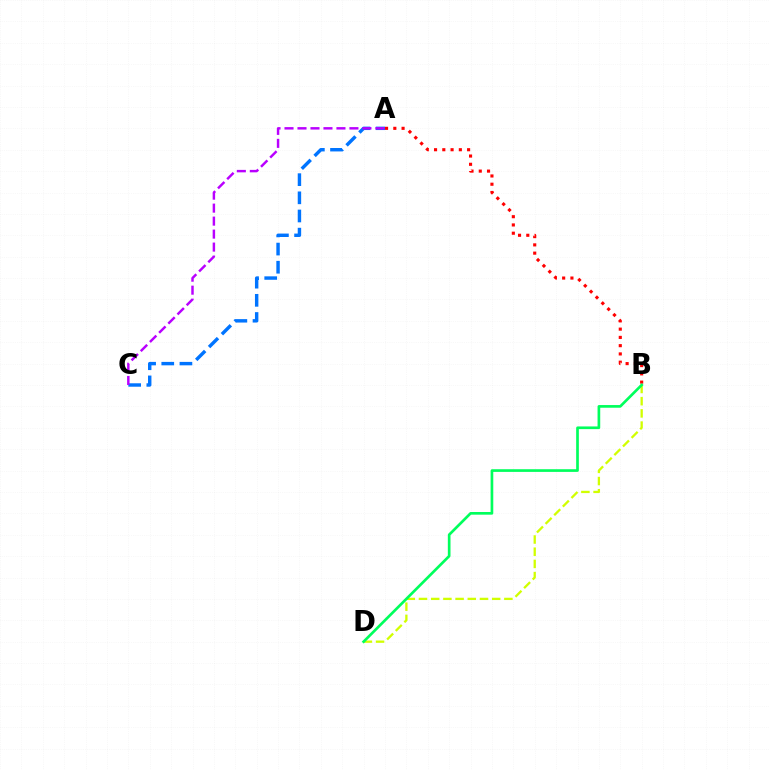{('A', 'C'): [{'color': '#0074ff', 'line_style': 'dashed', 'thickness': 2.47}, {'color': '#b900ff', 'line_style': 'dashed', 'thickness': 1.76}], ('B', 'D'): [{'color': '#d1ff00', 'line_style': 'dashed', 'thickness': 1.66}, {'color': '#00ff5c', 'line_style': 'solid', 'thickness': 1.93}], ('A', 'B'): [{'color': '#ff0000', 'line_style': 'dotted', 'thickness': 2.25}]}